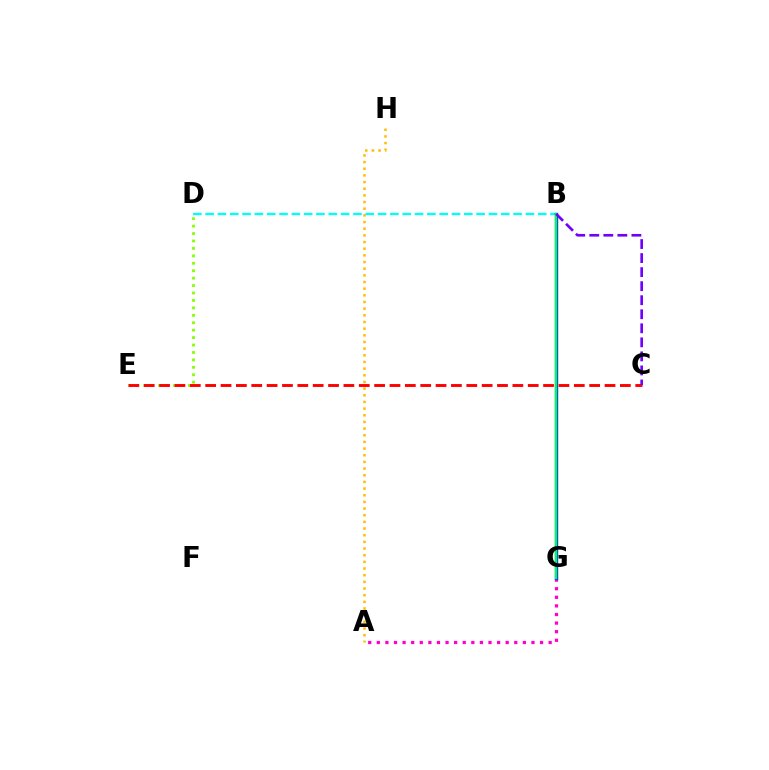{('A', 'H'): [{'color': '#ffbd00', 'line_style': 'dotted', 'thickness': 1.81}], ('D', 'E'): [{'color': '#84ff00', 'line_style': 'dotted', 'thickness': 2.02}], ('B', 'D'): [{'color': '#00fff6', 'line_style': 'dashed', 'thickness': 1.67}], ('A', 'G'): [{'color': '#ff00cf', 'line_style': 'dotted', 'thickness': 2.33}], ('B', 'G'): [{'color': '#004bff', 'line_style': 'solid', 'thickness': 2.46}, {'color': '#00ff39', 'line_style': 'solid', 'thickness': 1.52}], ('C', 'E'): [{'color': '#ff0000', 'line_style': 'dashed', 'thickness': 2.09}], ('B', 'C'): [{'color': '#7200ff', 'line_style': 'dashed', 'thickness': 1.91}]}